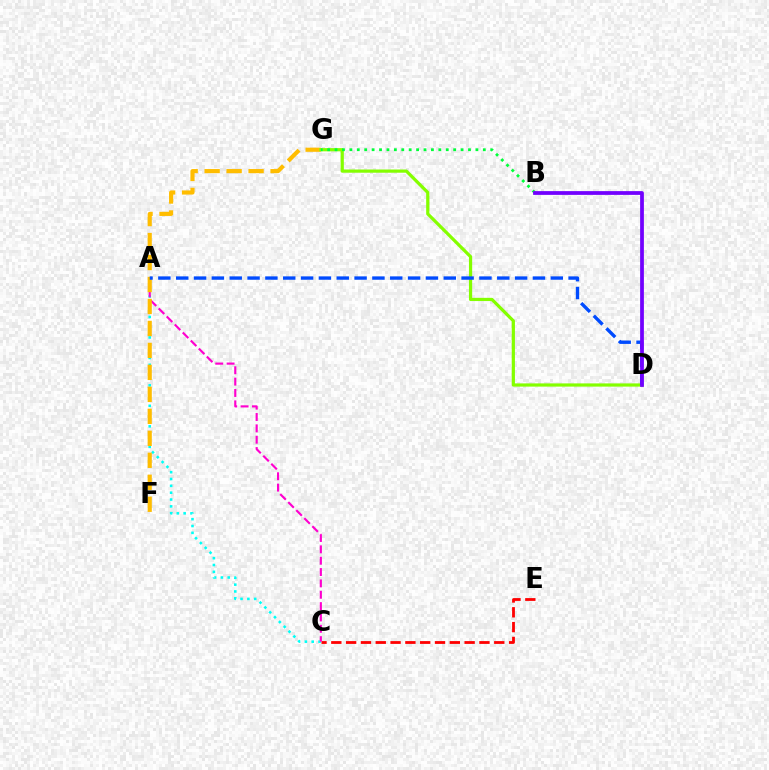{('C', 'E'): [{'color': '#ff0000', 'line_style': 'dashed', 'thickness': 2.01}], ('A', 'C'): [{'color': '#00fff6', 'line_style': 'dotted', 'thickness': 1.86}, {'color': '#ff00cf', 'line_style': 'dashed', 'thickness': 1.54}], ('F', 'G'): [{'color': '#ffbd00', 'line_style': 'dashed', 'thickness': 2.99}], ('D', 'G'): [{'color': '#84ff00', 'line_style': 'solid', 'thickness': 2.31}], ('A', 'D'): [{'color': '#004bff', 'line_style': 'dashed', 'thickness': 2.42}], ('B', 'G'): [{'color': '#00ff39', 'line_style': 'dotted', 'thickness': 2.01}], ('B', 'D'): [{'color': '#7200ff', 'line_style': 'solid', 'thickness': 2.71}]}